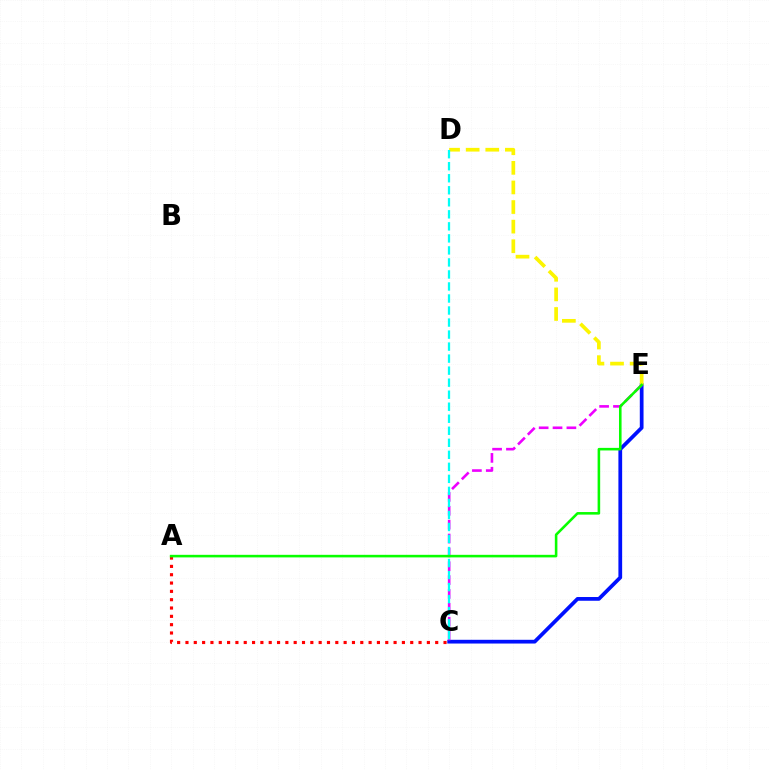{('C', 'E'): [{'color': '#0010ff', 'line_style': 'solid', 'thickness': 2.69}, {'color': '#ee00ff', 'line_style': 'dashed', 'thickness': 1.88}], ('A', 'C'): [{'color': '#ff0000', 'line_style': 'dotted', 'thickness': 2.26}], ('D', 'E'): [{'color': '#fcf500', 'line_style': 'dashed', 'thickness': 2.66}], ('C', 'D'): [{'color': '#00fff6', 'line_style': 'dashed', 'thickness': 1.63}], ('A', 'E'): [{'color': '#08ff00', 'line_style': 'solid', 'thickness': 1.85}]}